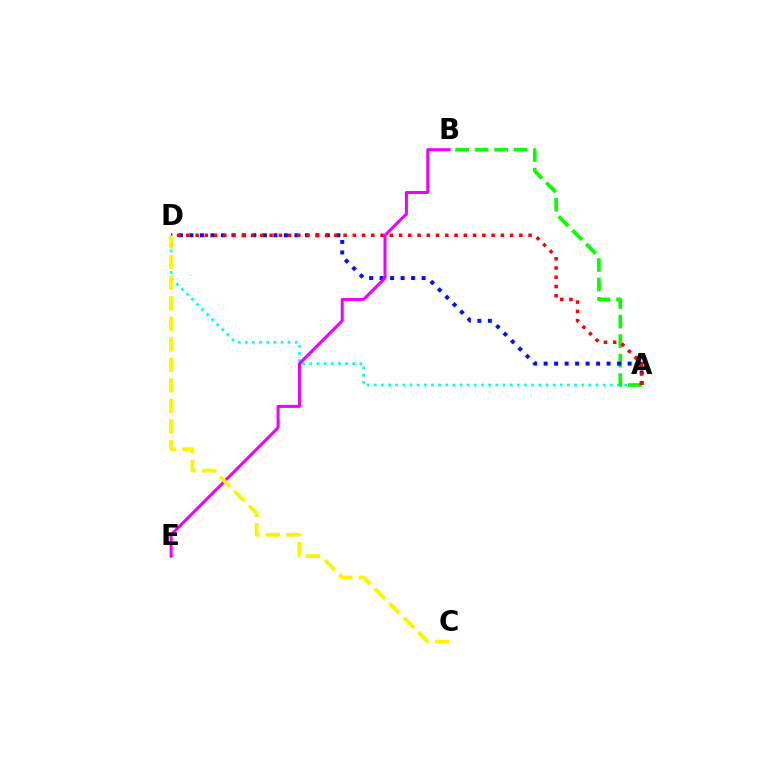{('A', 'D'): [{'color': '#00fff6', 'line_style': 'dotted', 'thickness': 1.94}, {'color': '#0010ff', 'line_style': 'dotted', 'thickness': 2.85}, {'color': '#ff0000', 'line_style': 'dotted', 'thickness': 2.51}], ('A', 'B'): [{'color': '#08ff00', 'line_style': 'dashed', 'thickness': 2.65}], ('B', 'E'): [{'color': '#ee00ff', 'line_style': 'solid', 'thickness': 2.17}], ('C', 'D'): [{'color': '#fcf500', 'line_style': 'dashed', 'thickness': 2.79}]}